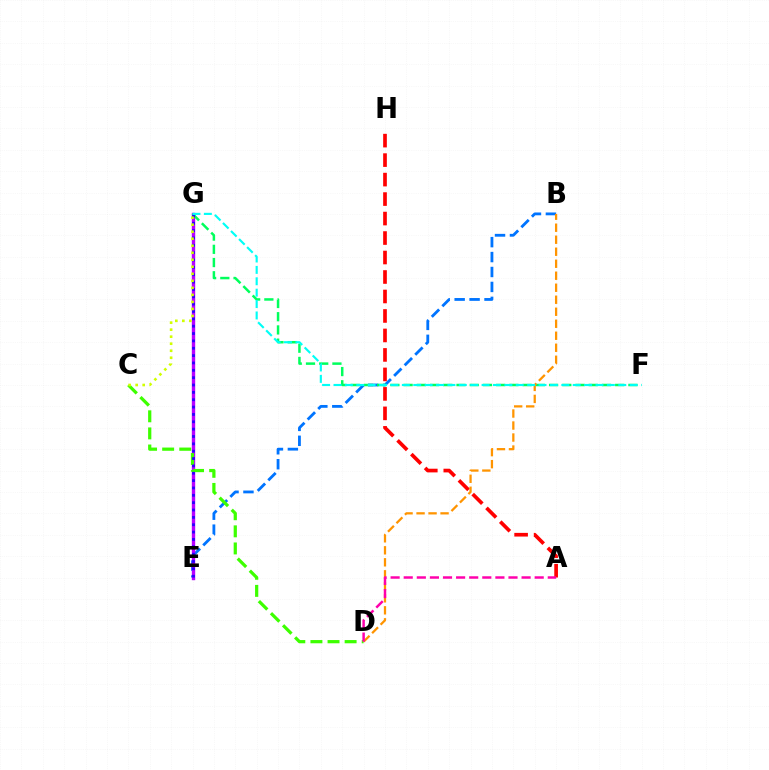{('B', 'E'): [{'color': '#0074ff', 'line_style': 'dashed', 'thickness': 2.03}], ('E', 'G'): [{'color': '#b900ff', 'line_style': 'solid', 'thickness': 2.44}, {'color': '#2500ff', 'line_style': 'dotted', 'thickness': 2.0}], ('C', 'D'): [{'color': '#3dff00', 'line_style': 'dashed', 'thickness': 2.32}], ('F', 'G'): [{'color': '#00ff5c', 'line_style': 'dashed', 'thickness': 1.8}, {'color': '#00fff6', 'line_style': 'dashed', 'thickness': 1.55}], ('A', 'H'): [{'color': '#ff0000', 'line_style': 'dashed', 'thickness': 2.65}], ('C', 'G'): [{'color': '#d1ff00', 'line_style': 'dotted', 'thickness': 1.91}], ('B', 'D'): [{'color': '#ff9400', 'line_style': 'dashed', 'thickness': 1.63}], ('A', 'D'): [{'color': '#ff00ac', 'line_style': 'dashed', 'thickness': 1.78}]}